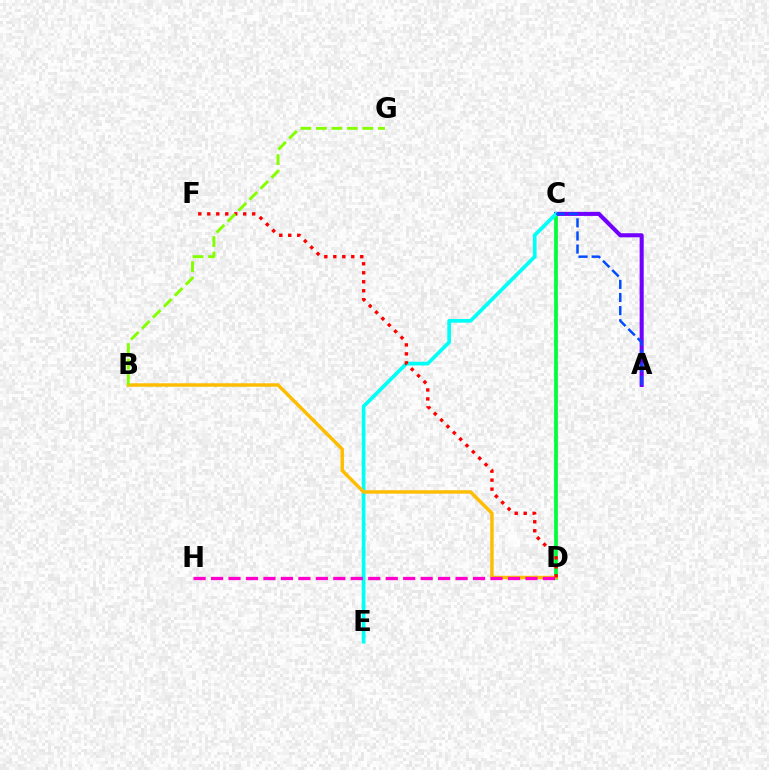{('C', 'D'): [{'color': '#00ff39', 'line_style': 'solid', 'thickness': 2.7}], ('A', 'C'): [{'color': '#7200ff', 'line_style': 'solid', 'thickness': 2.94}, {'color': '#004bff', 'line_style': 'dashed', 'thickness': 1.78}], ('C', 'E'): [{'color': '#00fff6', 'line_style': 'solid', 'thickness': 2.66}], ('B', 'D'): [{'color': '#ffbd00', 'line_style': 'solid', 'thickness': 2.48}], ('D', 'F'): [{'color': '#ff0000', 'line_style': 'dotted', 'thickness': 2.44}], ('D', 'H'): [{'color': '#ff00cf', 'line_style': 'dashed', 'thickness': 2.37}], ('B', 'G'): [{'color': '#84ff00', 'line_style': 'dashed', 'thickness': 2.11}]}